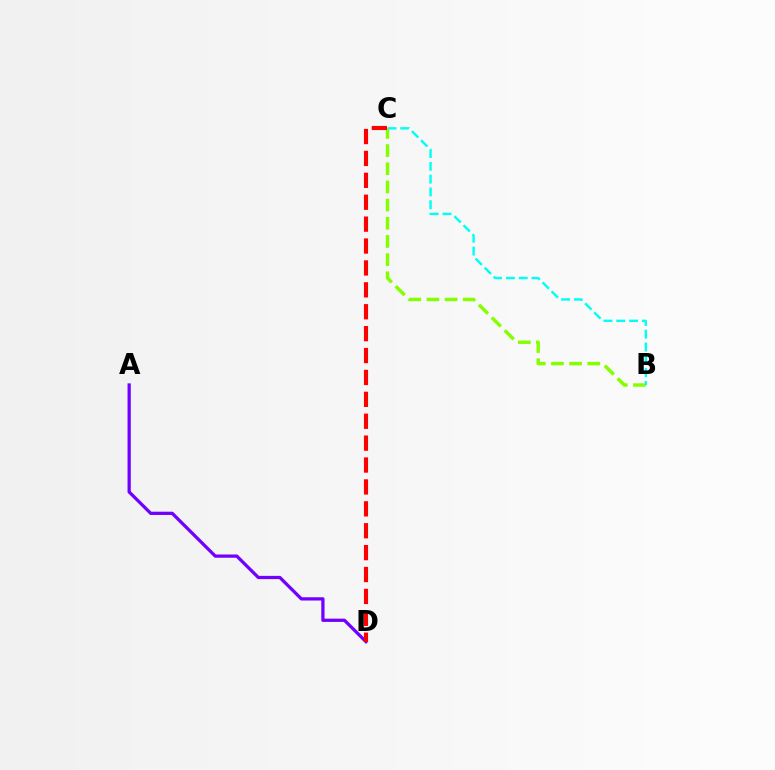{('A', 'D'): [{'color': '#7200ff', 'line_style': 'solid', 'thickness': 2.35}], ('B', 'C'): [{'color': '#84ff00', 'line_style': 'dashed', 'thickness': 2.47}, {'color': '#00fff6', 'line_style': 'dashed', 'thickness': 1.74}], ('C', 'D'): [{'color': '#ff0000', 'line_style': 'dashed', 'thickness': 2.98}]}